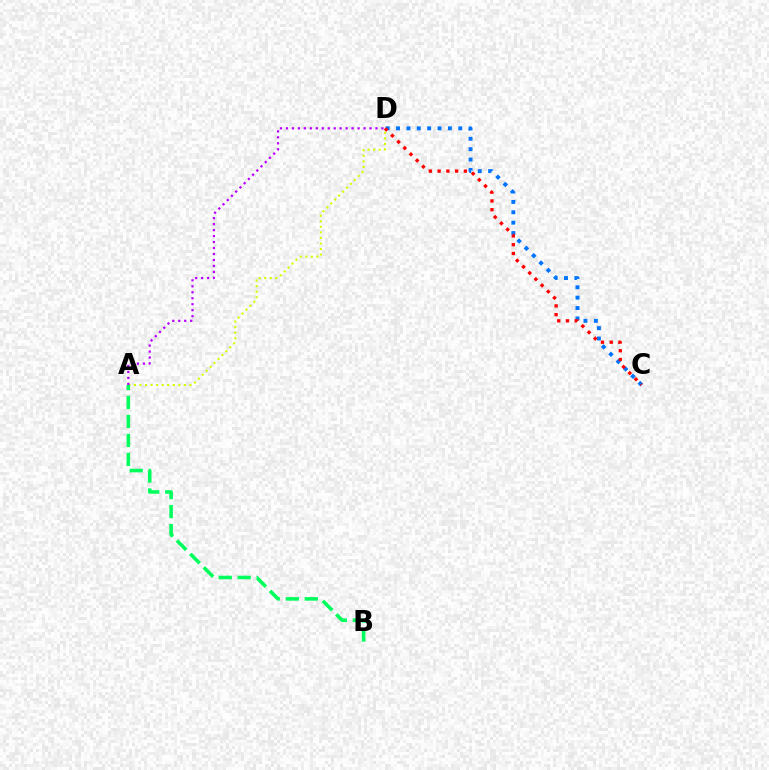{('C', 'D'): [{'color': '#0074ff', 'line_style': 'dotted', 'thickness': 2.82}, {'color': '#ff0000', 'line_style': 'dotted', 'thickness': 2.38}], ('A', 'D'): [{'color': '#d1ff00', 'line_style': 'dotted', 'thickness': 1.51}, {'color': '#b900ff', 'line_style': 'dotted', 'thickness': 1.62}], ('A', 'B'): [{'color': '#00ff5c', 'line_style': 'dashed', 'thickness': 2.58}]}